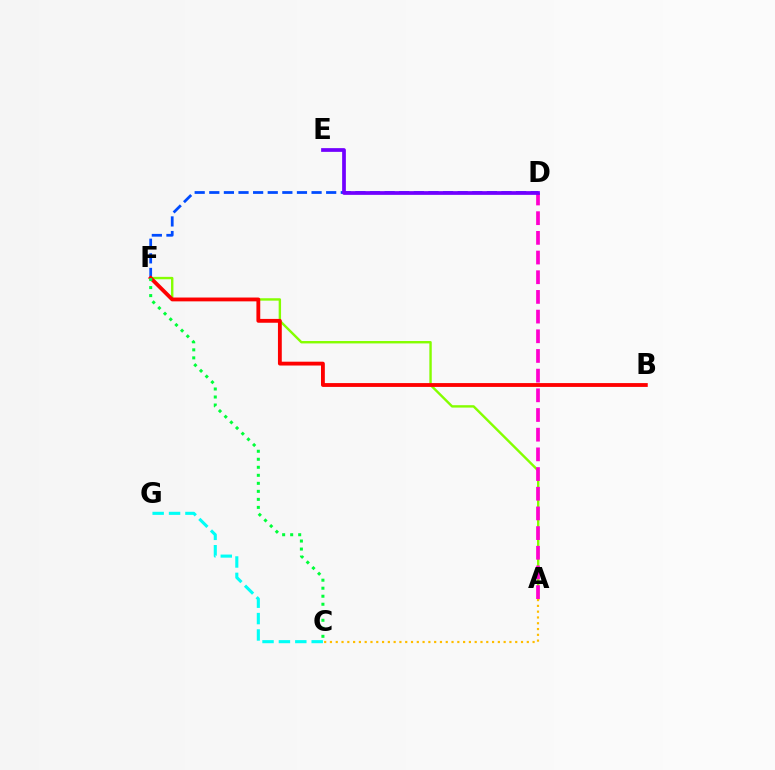{('D', 'F'): [{'color': '#004bff', 'line_style': 'dashed', 'thickness': 1.98}], ('A', 'F'): [{'color': '#84ff00', 'line_style': 'solid', 'thickness': 1.73}], ('A', 'D'): [{'color': '#ff00cf', 'line_style': 'dashed', 'thickness': 2.67}], ('D', 'E'): [{'color': '#7200ff', 'line_style': 'solid', 'thickness': 2.68}], ('B', 'F'): [{'color': '#ff0000', 'line_style': 'solid', 'thickness': 2.76}], ('C', 'F'): [{'color': '#00ff39', 'line_style': 'dotted', 'thickness': 2.18}], ('A', 'C'): [{'color': '#ffbd00', 'line_style': 'dotted', 'thickness': 1.57}], ('C', 'G'): [{'color': '#00fff6', 'line_style': 'dashed', 'thickness': 2.23}]}